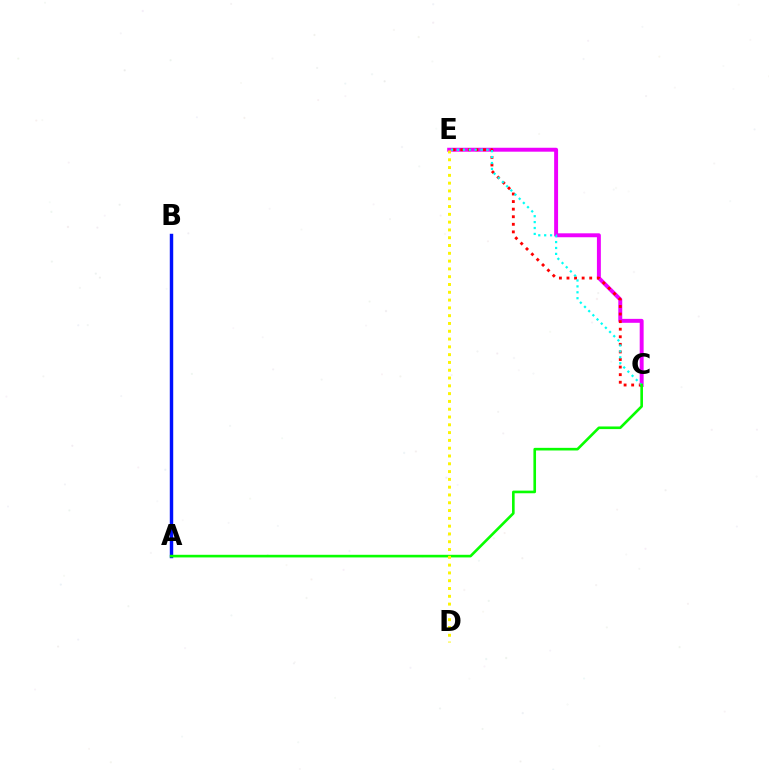{('C', 'E'): [{'color': '#ee00ff', 'line_style': 'solid', 'thickness': 2.83}, {'color': '#ff0000', 'line_style': 'dotted', 'thickness': 2.06}, {'color': '#00fff6', 'line_style': 'dotted', 'thickness': 1.61}], ('A', 'B'): [{'color': '#0010ff', 'line_style': 'solid', 'thickness': 2.47}], ('A', 'C'): [{'color': '#08ff00', 'line_style': 'solid', 'thickness': 1.89}], ('D', 'E'): [{'color': '#fcf500', 'line_style': 'dotted', 'thickness': 2.12}]}